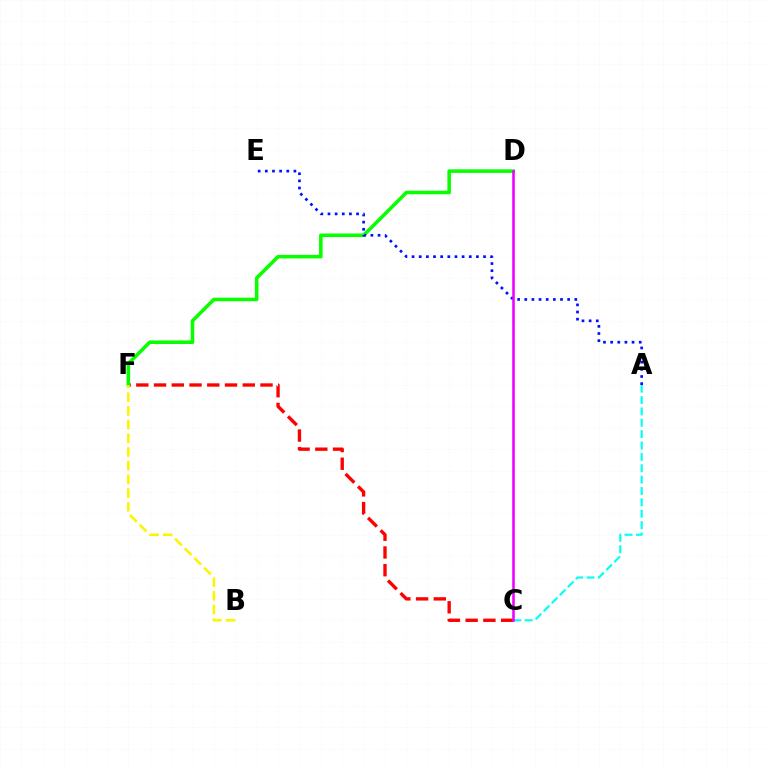{('C', 'F'): [{'color': '#ff0000', 'line_style': 'dashed', 'thickness': 2.41}], ('D', 'F'): [{'color': '#08ff00', 'line_style': 'solid', 'thickness': 2.56}], ('A', 'E'): [{'color': '#0010ff', 'line_style': 'dotted', 'thickness': 1.94}], ('A', 'C'): [{'color': '#00fff6', 'line_style': 'dashed', 'thickness': 1.54}], ('B', 'F'): [{'color': '#fcf500', 'line_style': 'dashed', 'thickness': 1.86}], ('C', 'D'): [{'color': '#ee00ff', 'line_style': 'solid', 'thickness': 1.85}]}